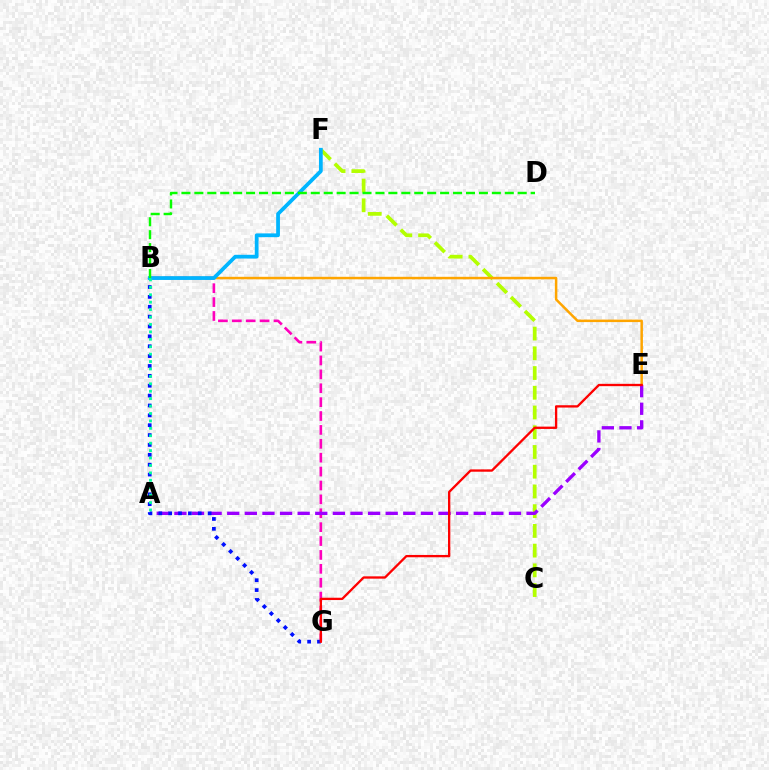{('C', 'F'): [{'color': '#b3ff00', 'line_style': 'dashed', 'thickness': 2.68}], ('B', 'E'): [{'color': '#ffa500', 'line_style': 'solid', 'thickness': 1.8}], ('B', 'G'): [{'color': '#ff00bd', 'line_style': 'dashed', 'thickness': 1.89}, {'color': '#0010ff', 'line_style': 'dotted', 'thickness': 2.68}], ('A', 'E'): [{'color': '#9b00ff', 'line_style': 'dashed', 'thickness': 2.39}], ('E', 'G'): [{'color': '#ff0000', 'line_style': 'solid', 'thickness': 1.67}], ('B', 'F'): [{'color': '#00b5ff', 'line_style': 'solid', 'thickness': 2.71}], ('A', 'B'): [{'color': '#00ff9d', 'line_style': 'dotted', 'thickness': 2.02}], ('B', 'D'): [{'color': '#08ff00', 'line_style': 'dashed', 'thickness': 1.76}]}